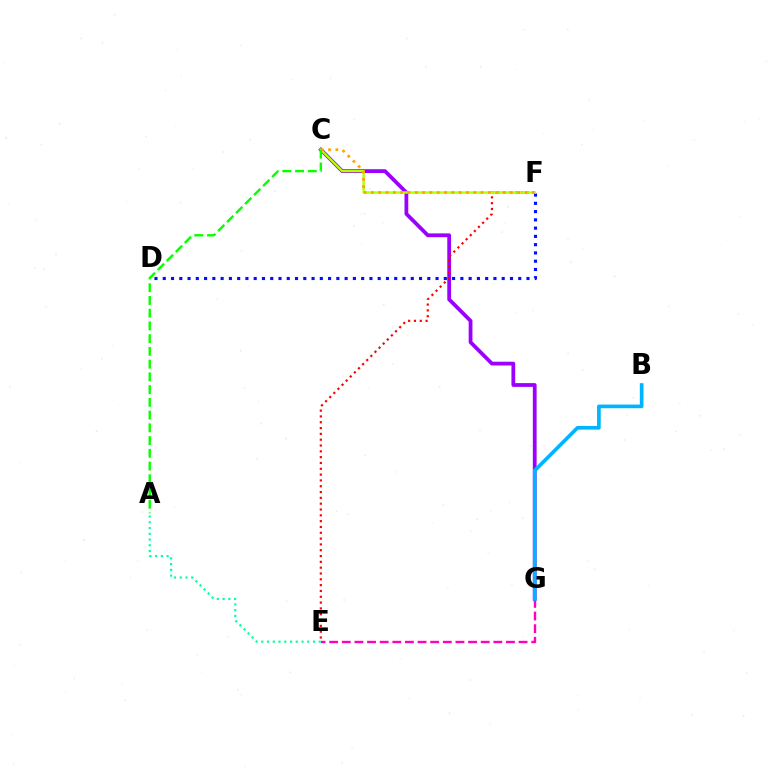{('E', 'G'): [{'color': '#ff00bd', 'line_style': 'dashed', 'thickness': 1.72}], ('C', 'G'): [{'color': '#9b00ff', 'line_style': 'solid', 'thickness': 2.72}], ('D', 'F'): [{'color': '#0010ff', 'line_style': 'dotted', 'thickness': 2.25}], ('B', 'G'): [{'color': '#00b5ff', 'line_style': 'solid', 'thickness': 2.65}], ('E', 'F'): [{'color': '#ff0000', 'line_style': 'dotted', 'thickness': 1.58}], ('A', 'E'): [{'color': '#00ff9d', 'line_style': 'dotted', 'thickness': 1.56}], ('C', 'F'): [{'color': '#b3ff00', 'line_style': 'solid', 'thickness': 1.71}, {'color': '#ffa500', 'line_style': 'dotted', 'thickness': 1.99}], ('A', 'C'): [{'color': '#08ff00', 'line_style': 'dashed', 'thickness': 1.73}]}